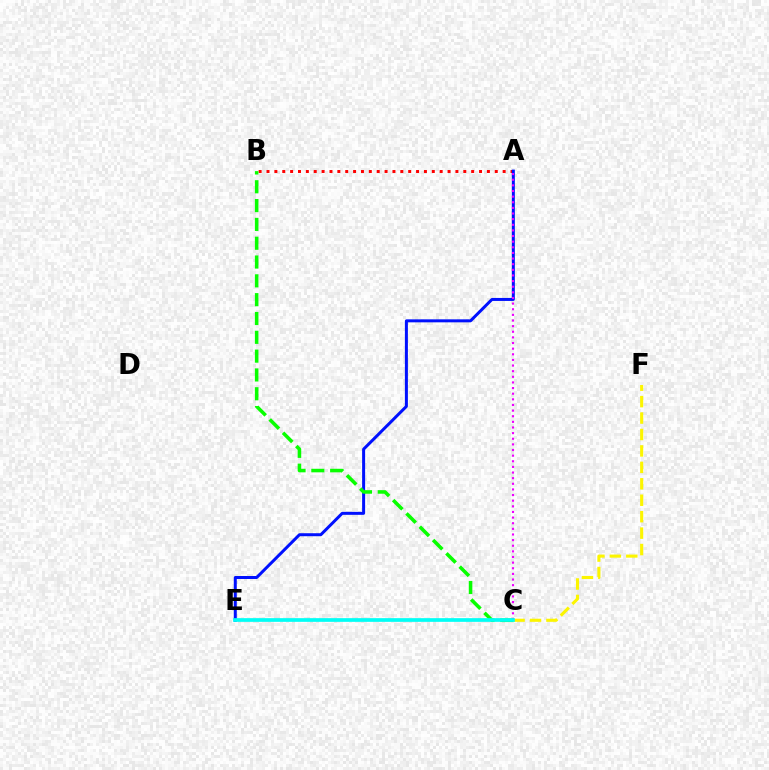{('C', 'F'): [{'color': '#fcf500', 'line_style': 'dashed', 'thickness': 2.23}], ('A', 'B'): [{'color': '#ff0000', 'line_style': 'dotted', 'thickness': 2.14}], ('A', 'E'): [{'color': '#0010ff', 'line_style': 'solid', 'thickness': 2.16}], ('B', 'C'): [{'color': '#08ff00', 'line_style': 'dashed', 'thickness': 2.56}], ('A', 'C'): [{'color': '#ee00ff', 'line_style': 'dotted', 'thickness': 1.53}], ('C', 'E'): [{'color': '#00fff6', 'line_style': 'solid', 'thickness': 2.66}]}